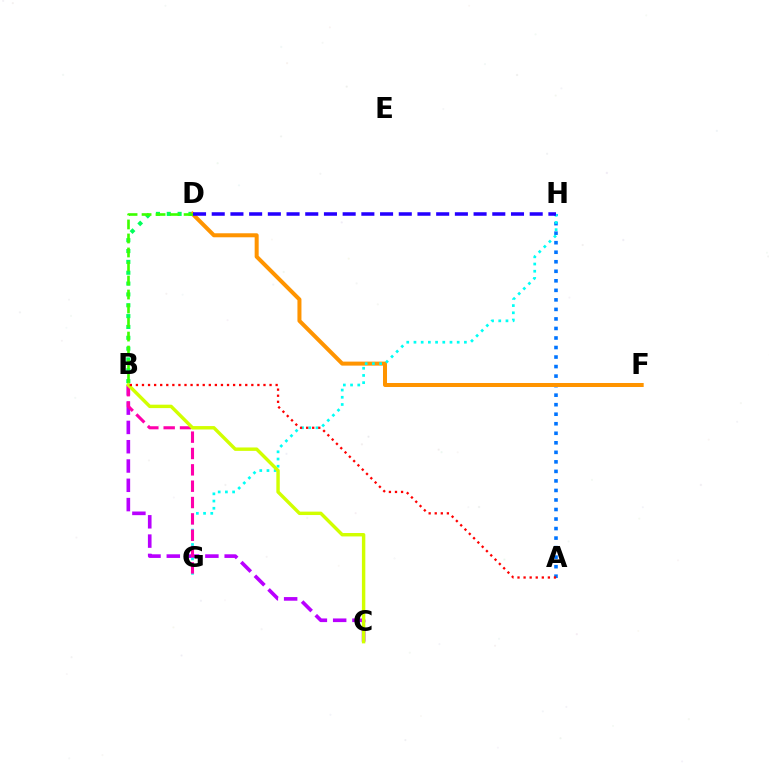{('B', 'D'): [{'color': '#00ff5c', 'line_style': 'dotted', 'thickness': 2.95}, {'color': '#3dff00', 'line_style': 'dashed', 'thickness': 1.9}], ('B', 'C'): [{'color': '#b900ff', 'line_style': 'dashed', 'thickness': 2.62}, {'color': '#d1ff00', 'line_style': 'solid', 'thickness': 2.46}], ('A', 'H'): [{'color': '#0074ff', 'line_style': 'dotted', 'thickness': 2.59}], ('D', 'F'): [{'color': '#ff9400', 'line_style': 'solid', 'thickness': 2.89}], ('G', 'H'): [{'color': '#00fff6', 'line_style': 'dotted', 'thickness': 1.96}], ('B', 'G'): [{'color': '#ff00ac', 'line_style': 'dashed', 'thickness': 2.22}], ('A', 'B'): [{'color': '#ff0000', 'line_style': 'dotted', 'thickness': 1.65}], ('D', 'H'): [{'color': '#2500ff', 'line_style': 'dashed', 'thickness': 2.54}]}